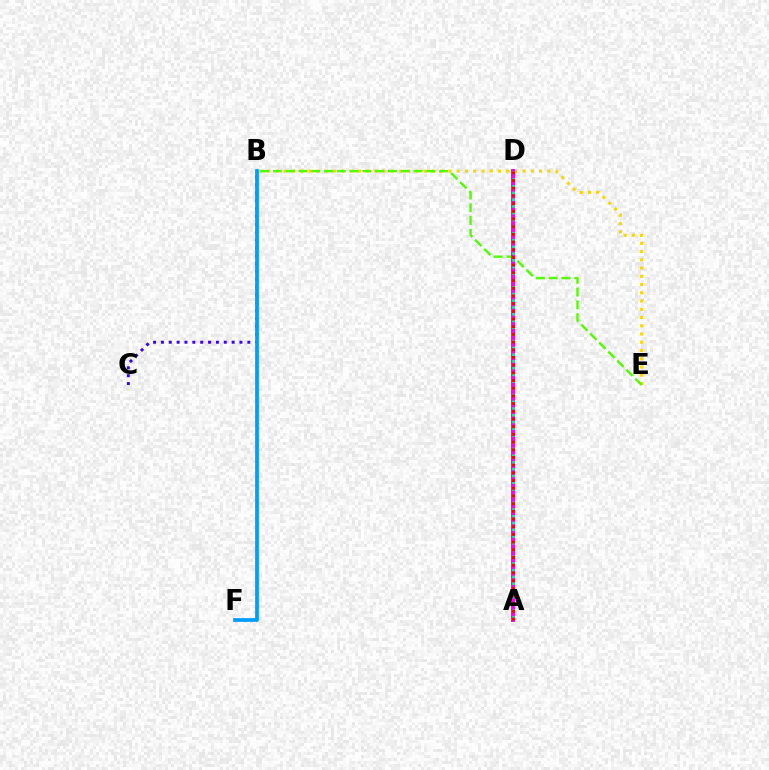{('B', 'E'): [{'color': '#ffd500', 'line_style': 'dotted', 'thickness': 2.24}, {'color': '#4fff00', 'line_style': 'dashed', 'thickness': 1.74}], ('B', 'C'): [{'color': '#3700ff', 'line_style': 'dotted', 'thickness': 2.13}], ('A', 'D'): [{'color': '#ff00ed', 'line_style': 'solid', 'thickness': 2.86}, {'color': '#00ff86', 'line_style': 'dotted', 'thickness': 1.83}, {'color': '#ff0000', 'line_style': 'dotted', 'thickness': 2.09}], ('B', 'F'): [{'color': '#009eff', 'line_style': 'solid', 'thickness': 2.71}]}